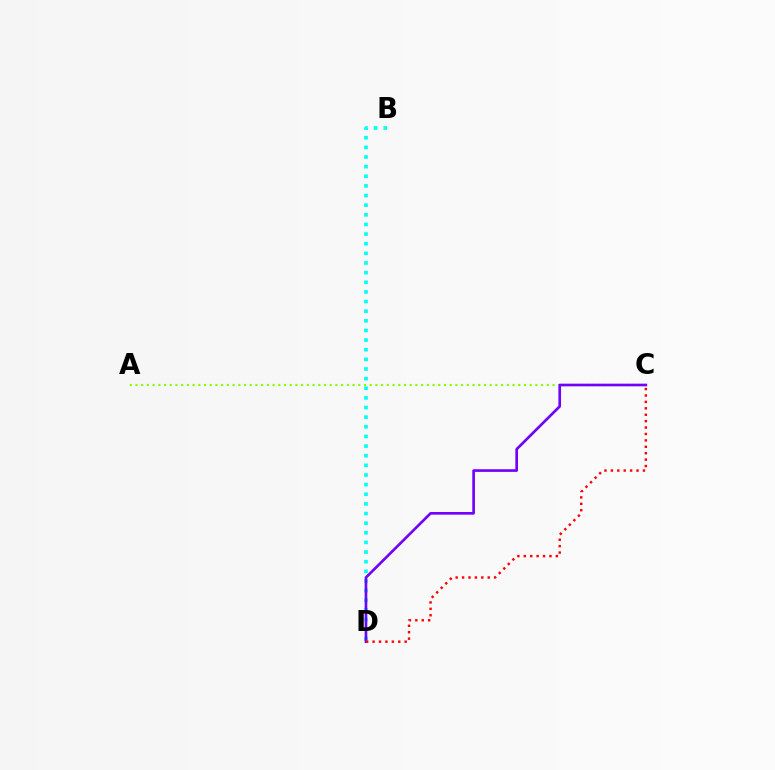{('B', 'D'): [{'color': '#00fff6', 'line_style': 'dotted', 'thickness': 2.62}], ('A', 'C'): [{'color': '#84ff00', 'line_style': 'dotted', 'thickness': 1.55}], ('C', 'D'): [{'color': '#7200ff', 'line_style': 'solid', 'thickness': 1.91}, {'color': '#ff0000', 'line_style': 'dotted', 'thickness': 1.74}]}